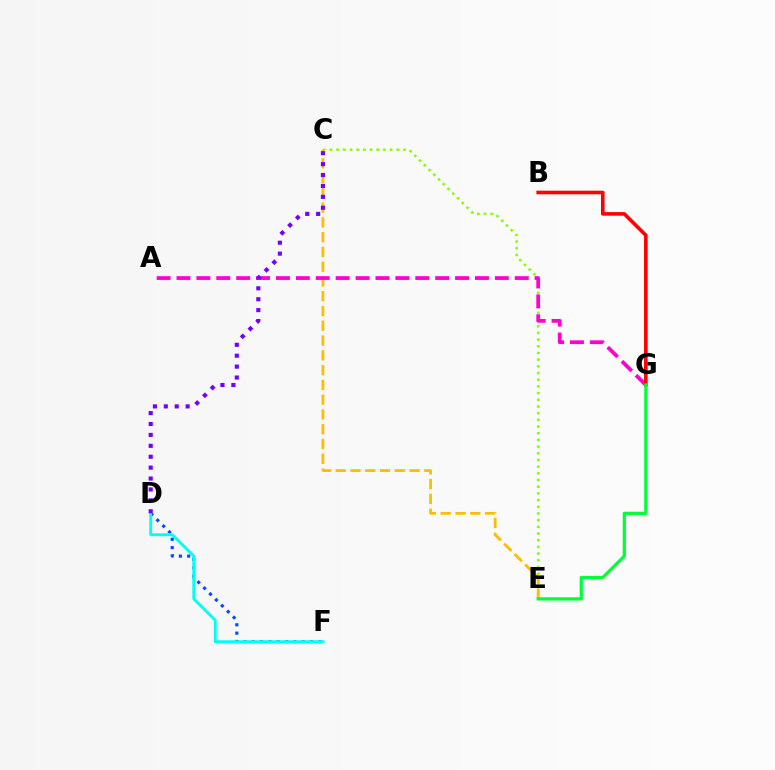{('C', 'E'): [{'color': '#84ff00', 'line_style': 'dotted', 'thickness': 1.82}, {'color': '#ffbd00', 'line_style': 'dashed', 'thickness': 2.01}], ('D', 'F'): [{'color': '#004bff', 'line_style': 'dotted', 'thickness': 2.26}, {'color': '#00fff6', 'line_style': 'solid', 'thickness': 2.04}], ('A', 'G'): [{'color': '#ff00cf', 'line_style': 'dashed', 'thickness': 2.7}], ('B', 'G'): [{'color': '#ff0000', 'line_style': 'solid', 'thickness': 2.6}], ('C', 'D'): [{'color': '#7200ff', 'line_style': 'dotted', 'thickness': 2.96}], ('E', 'G'): [{'color': '#00ff39', 'line_style': 'solid', 'thickness': 2.32}]}